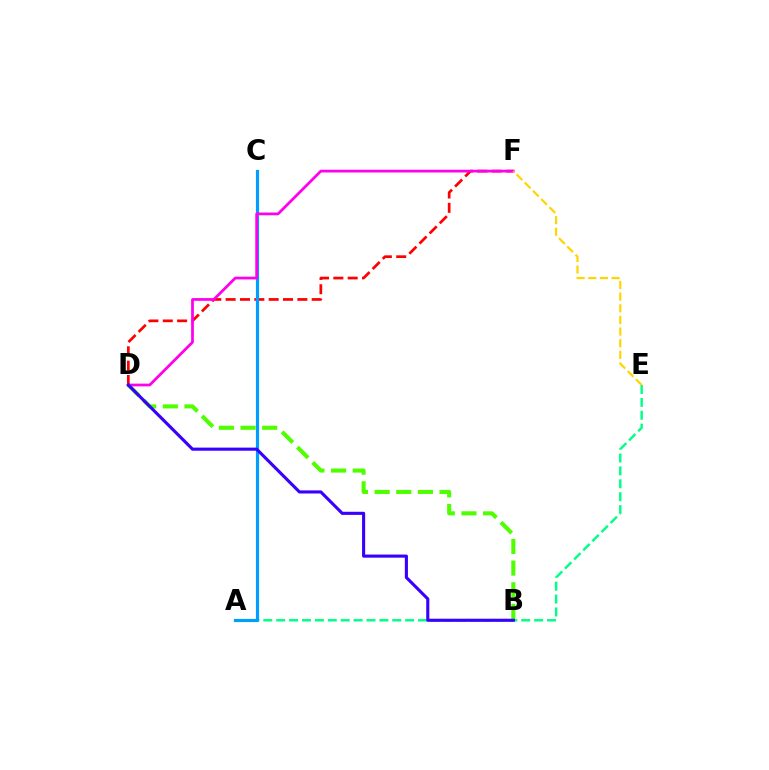{('B', 'D'): [{'color': '#4fff00', 'line_style': 'dashed', 'thickness': 2.94}, {'color': '#3700ff', 'line_style': 'solid', 'thickness': 2.24}], ('D', 'F'): [{'color': '#ff0000', 'line_style': 'dashed', 'thickness': 1.95}, {'color': '#ff00ed', 'line_style': 'solid', 'thickness': 1.97}], ('A', 'E'): [{'color': '#00ff86', 'line_style': 'dashed', 'thickness': 1.75}], ('A', 'C'): [{'color': '#009eff', 'line_style': 'solid', 'thickness': 2.28}], ('E', 'F'): [{'color': '#ffd500', 'line_style': 'dashed', 'thickness': 1.58}]}